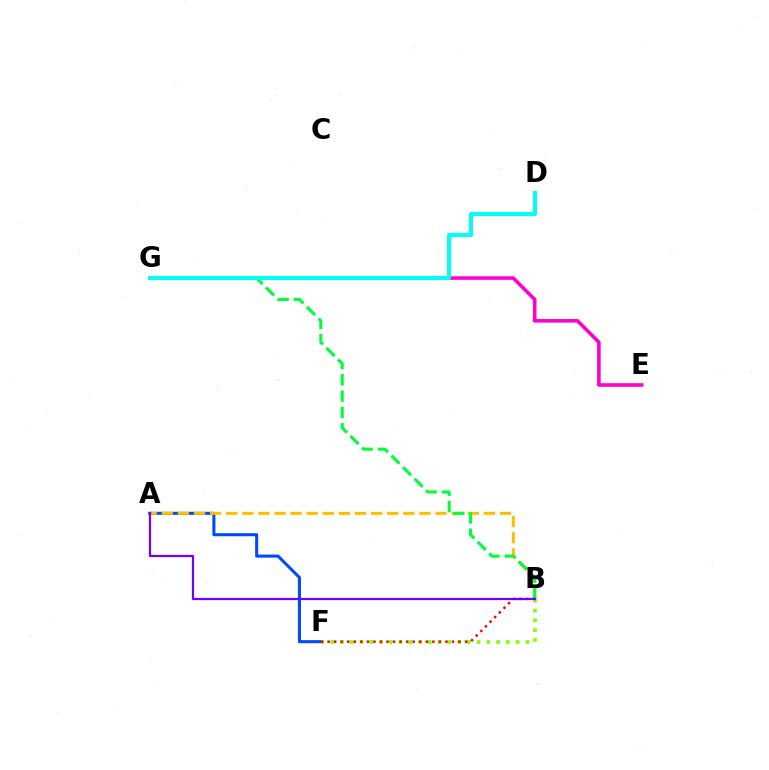{('A', 'F'): [{'color': '#004bff', 'line_style': 'solid', 'thickness': 2.2}], ('A', 'B'): [{'color': '#ffbd00', 'line_style': 'dashed', 'thickness': 2.19}, {'color': '#7200ff', 'line_style': 'solid', 'thickness': 1.6}], ('E', 'G'): [{'color': '#ff00cf', 'line_style': 'solid', 'thickness': 2.58}], ('B', 'F'): [{'color': '#84ff00', 'line_style': 'dotted', 'thickness': 2.65}, {'color': '#ff0000', 'line_style': 'dotted', 'thickness': 1.78}], ('B', 'G'): [{'color': '#00ff39', 'line_style': 'dashed', 'thickness': 2.22}], ('D', 'G'): [{'color': '#00fff6', 'line_style': 'solid', 'thickness': 2.93}]}